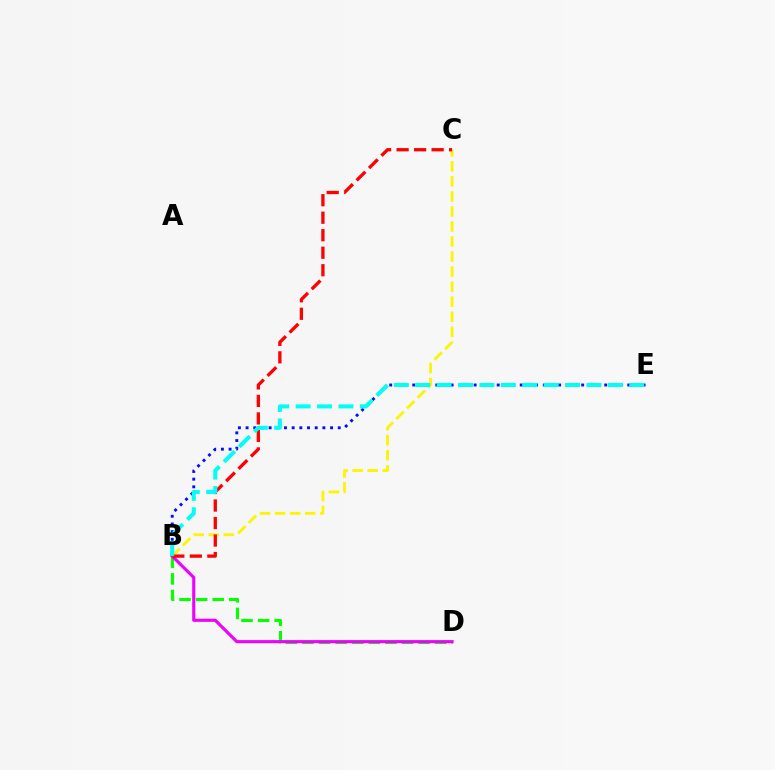{('B', 'E'): [{'color': '#0010ff', 'line_style': 'dotted', 'thickness': 2.09}, {'color': '#00fff6', 'line_style': 'dashed', 'thickness': 2.91}], ('B', 'D'): [{'color': '#08ff00', 'line_style': 'dashed', 'thickness': 2.25}, {'color': '#ee00ff', 'line_style': 'solid', 'thickness': 2.25}], ('B', 'C'): [{'color': '#fcf500', 'line_style': 'dashed', 'thickness': 2.04}, {'color': '#ff0000', 'line_style': 'dashed', 'thickness': 2.38}]}